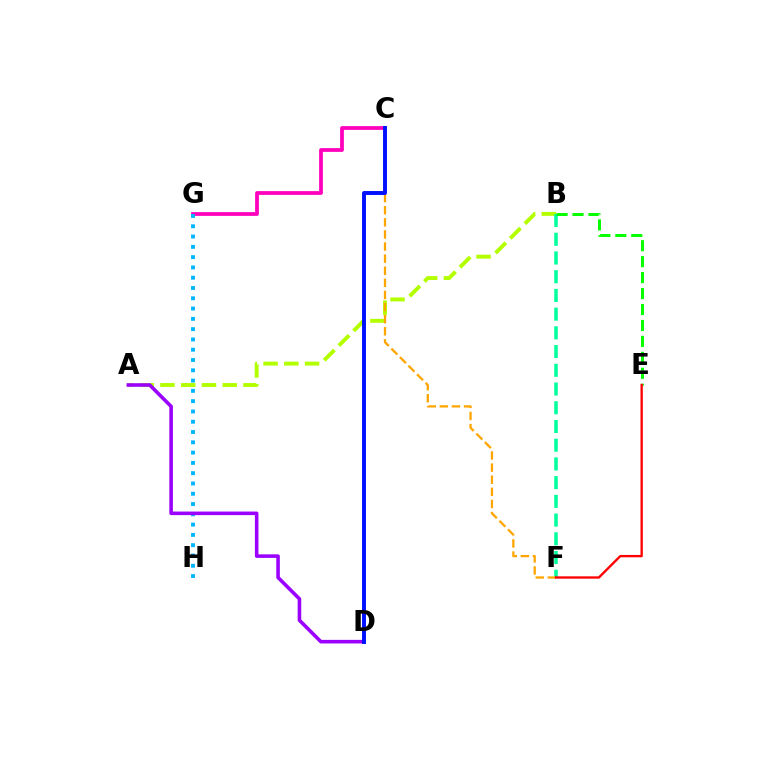{('A', 'B'): [{'color': '#b3ff00', 'line_style': 'dashed', 'thickness': 2.82}], ('C', 'G'): [{'color': '#ff00bd', 'line_style': 'solid', 'thickness': 2.7}], ('G', 'H'): [{'color': '#00b5ff', 'line_style': 'dotted', 'thickness': 2.8}], ('B', 'F'): [{'color': '#00ff9d', 'line_style': 'dashed', 'thickness': 2.54}], ('C', 'F'): [{'color': '#ffa500', 'line_style': 'dashed', 'thickness': 1.64}], ('B', 'E'): [{'color': '#08ff00', 'line_style': 'dashed', 'thickness': 2.17}], ('A', 'D'): [{'color': '#9b00ff', 'line_style': 'solid', 'thickness': 2.57}], ('E', 'F'): [{'color': '#ff0000', 'line_style': 'solid', 'thickness': 1.68}], ('C', 'D'): [{'color': '#0010ff', 'line_style': 'solid', 'thickness': 2.83}]}